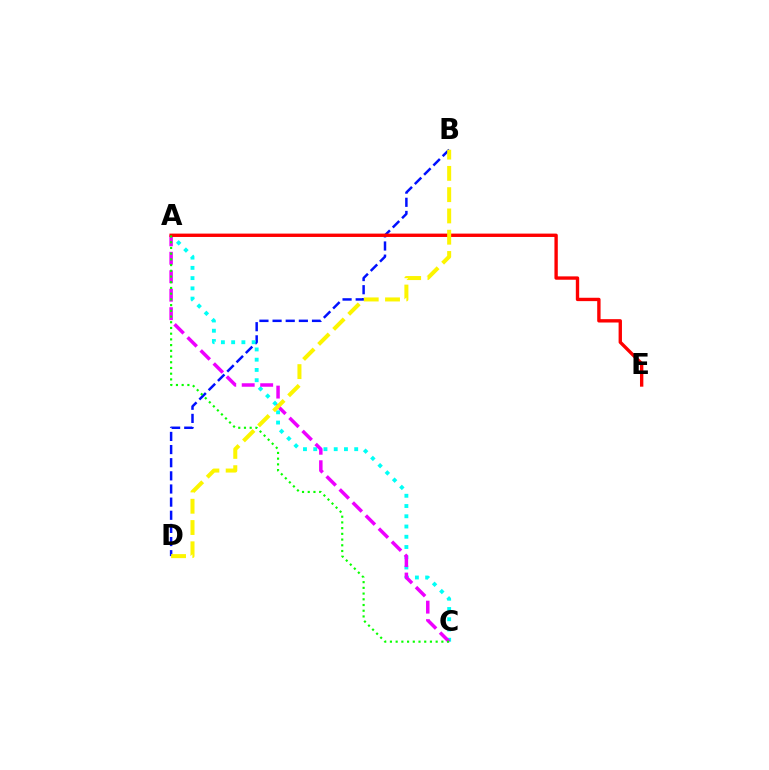{('B', 'D'): [{'color': '#0010ff', 'line_style': 'dashed', 'thickness': 1.79}, {'color': '#fcf500', 'line_style': 'dashed', 'thickness': 2.89}], ('A', 'C'): [{'color': '#00fff6', 'line_style': 'dotted', 'thickness': 2.78}, {'color': '#ee00ff', 'line_style': 'dashed', 'thickness': 2.51}, {'color': '#08ff00', 'line_style': 'dotted', 'thickness': 1.55}], ('A', 'E'): [{'color': '#ff0000', 'line_style': 'solid', 'thickness': 2.42}]}